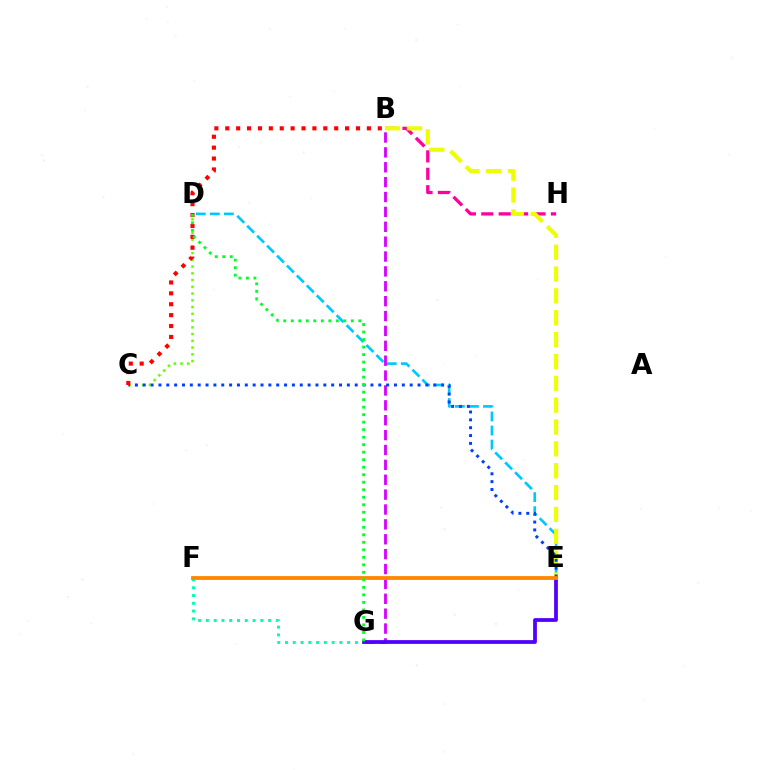{('D', 'E'): [{'color': '#00c7ff', 'line_style': 'dashed', 'thickness': 1.91}], ('C', 'D'): [{'color': '#66ff00', 'line_style': 'dotted', 'thickness': 1.83}], ('B', 'H'): [{'color': '#ff00a0', 'line_style': 'dashed', 'thickness': 2.37}], ('B', 'E'): [{'color': '#eeff00', 'line_style': 'dashed', 'thickness': 2.97}], ('B', 'G'): [{'color': '#d600ff', 'line_style': 'dashed', 'thickness': 2.02}], ('C', 'E'): [{'color': '#003fff', 'line_style': 'dotted', 'thickness': 2.13}], ('F', 'G'): [{'color': '#00ffaf', 'line_style': 'dotted', 'thickness': 2.11}], ('B', 'C'): [{'color': '#ff0000', 'line_style': 'dotted', 'thickness': 2.96}], ('E', 'G'): [{'color': '#4f00ff', 'line_style': 'solid', 'thickness': 2.7}], ('E', 'F'): [{'color': '#ff8800', 'line_style': 'solid', 'thickness': 2.76}], ('D', 'G'): [{'color': '#00ff27', 'line_style': 'dotted', 'thickness': 2.04}]}